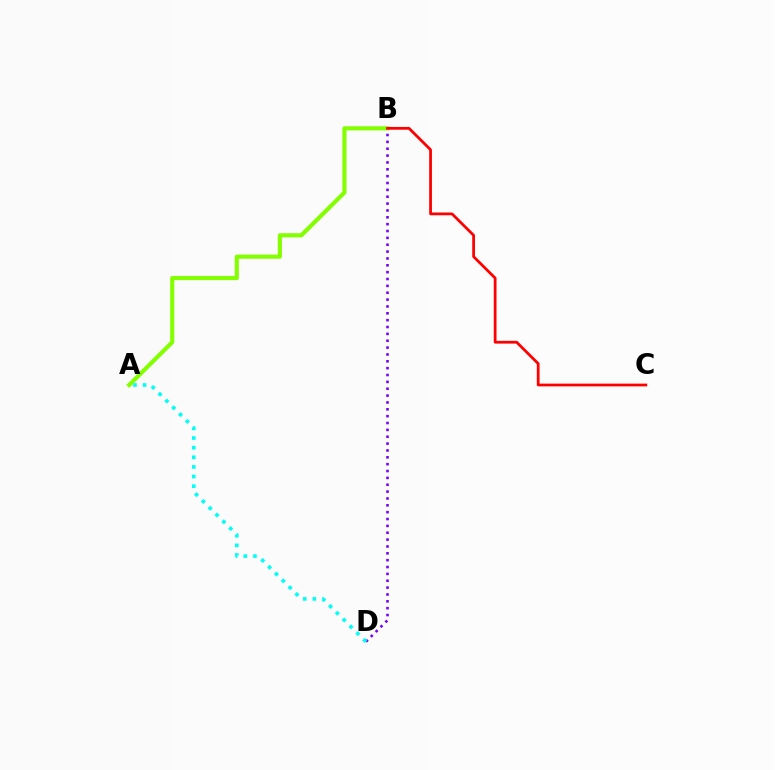{('B', 'D'): [{'color': '#7200ff', 'line_style': 'dotted', 'thickness': 1.86}], ('A', 'B'): [{'color': '#84ff00', 'line_style': 'solid', 'thickness': 2.97}], ('B', 'C'): [{'color': '#ff0000', 'line_style': 'solid', 'thickness': 1.98}], ('A', 'D'): [{'color': '#00fff6', 'line_style': 'dotted', 'thickness': 2.62}]}